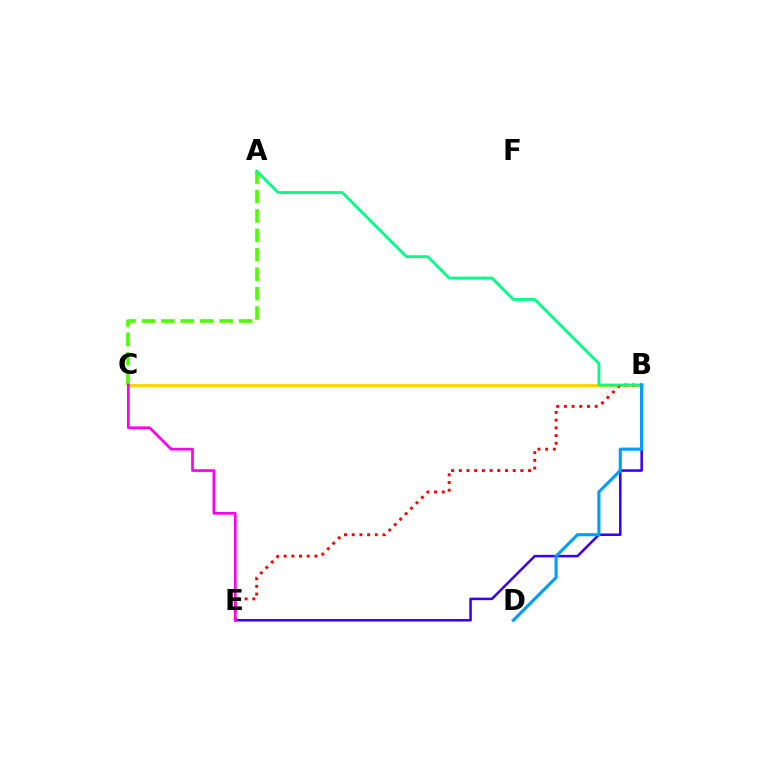{('B', 'E'): [{'color': '#3700ff', 'line_style': 'solid', 'thickness': 1.82}, {'color': '#ff0000', 'line_style': 'dotted', 'thickness': 2.09}], ('B', 'C'): [{'color': '#ffd500', 'line_style': 'solid', 'thickness': 2.2}], ('A', 'C'): [{'color': '#4fff00', 'line_style': 'dashed', 'thickness': 2.64}], ('A', 'B'): [{'color': '#00ff86', 'line_style': 'solid', 'thickness': 2.04}], ('B', 'D'): [{'color': '#009eff', 'line_style': 'solid', 'thickness': 2.25}], ('C', 'E'): [{'color': '#ff00ed', 'line_style': 'solid', 'thickness': 1.95}]}